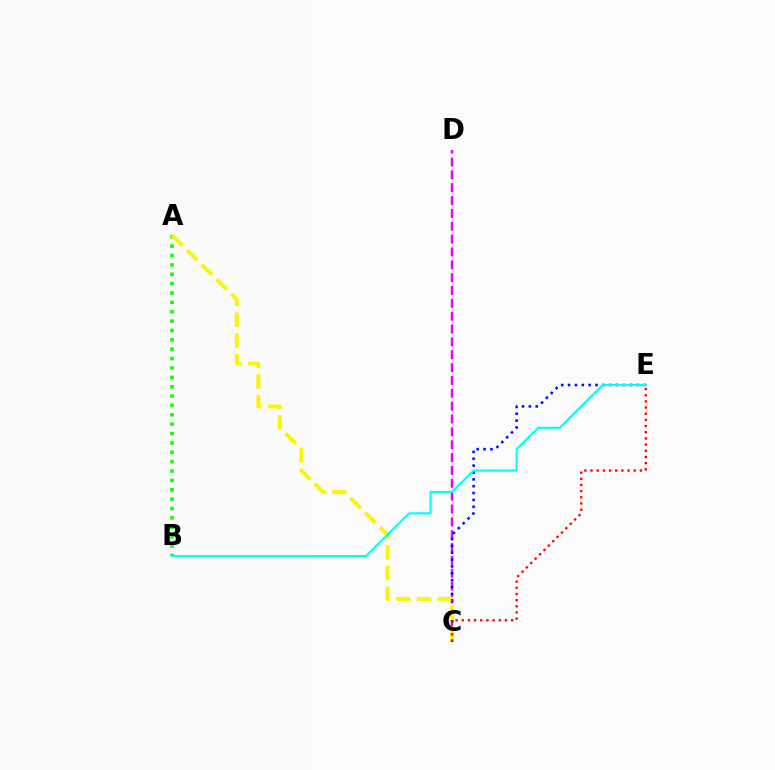{('A', 'B'): [{'color': '#08ff00', 'line_style': 'dotted', 'thickness': 2.55}], ('C', 'D'): [{'color': '#ee00ff', 'line_style': 'dashed', 'thickness': 1.75}], ('C', 'E'): [{'color': '#0010ff', 'line_style': 'dotted', 'thickness': 1.86}, {'color': '#ff0000', 'line_style': 'dotted', 'thickness': 1.68}], ('A', 'C'): [{'color': '#fcf500', 'line_style': 'dashed', 'thickness': 2.83}], ('B', 'E'): [{'color': '#00fff6', 'line_style': 'solid', 'thickness': 1.51}]}